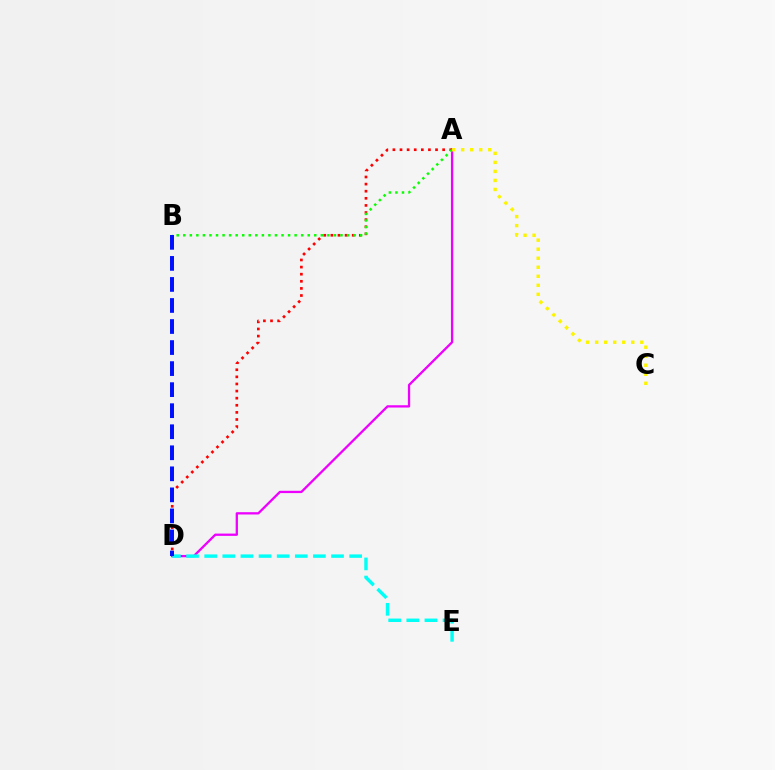{('A', 'D'): [{'color': '#ee00ff', 'line_style': 'solid', 'thickness': 1.66}, {'color': '#ff0000', 'line_style': 'dotted', 'thickness': 1.93}], ('D', 'E'): [{'color': '#00fff6', 'line_style': 'dashed', 'thickness': 2.46}], ('A', 'B'): [{'color': '#08ff00', 'line_style': 'dotted', 'thickness': 1.78}], ('B', 'D'): [{'color': '#0010ff', 'line_style': 'dashed', 'thickness': 2.86}], ('A', 'C'): [{'color': '#fcf500', 'line_style': 'dotted', 'thickness': 2.45}]}